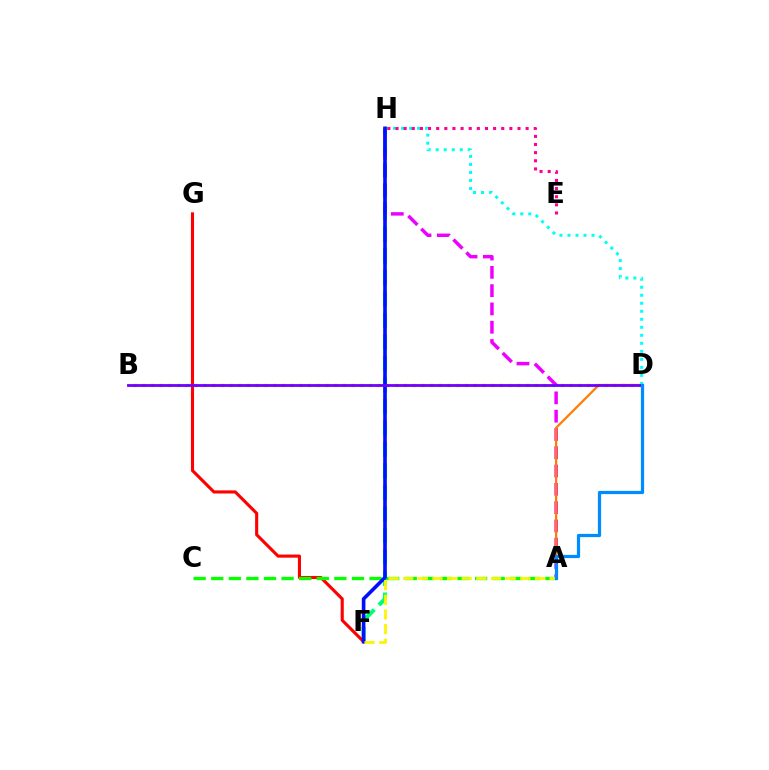{('B', 'D'): [{'color': '#84ff00', 'line_style': 'dotted', 'thickness': 2.37}, {'color': '#7200ff', 'line_style': 'solid', 'thickness': 2.02}], ('F', 'H'): [{'color': '#00ff74', 'line_style': 'dashed', 'thickness': 2.92}, {'color': '#0010ff', 'line_style': 'solid', 'thickness': 2.61}], ('A', 'H'): [{'color': '#ee00ff', 'line_style': 'dashed', 'thickness': 2.48}], ('F', 'G'): [{'color': '#ff0000', 'line_style': 'solid', 'thickness': 2.23}], ('D', 'H'): [{'color': '#00fff6', 'line_style': 'dotted', 'thickness': 2.18}], ('A', 'C'): [{'color': '#08ff00', 'line_style': 'dashed', 'thickness': 2.39}], ('E', 'H'): [{'color': '#ff0094', 'line_style': 'dotted', 'thickness': 2.21}], ('A', 'D'): [{'color': '#ff7c00', 'line_style': 'solid', 'thickness': 1.6}, {'color': '#008cff', 'line_style': 'solid', 'thickness': 2.33}], ('A', 'F'): [{'color': '#fcf500', 'line_style': 'dashed', 'thickness': 1.99}]}